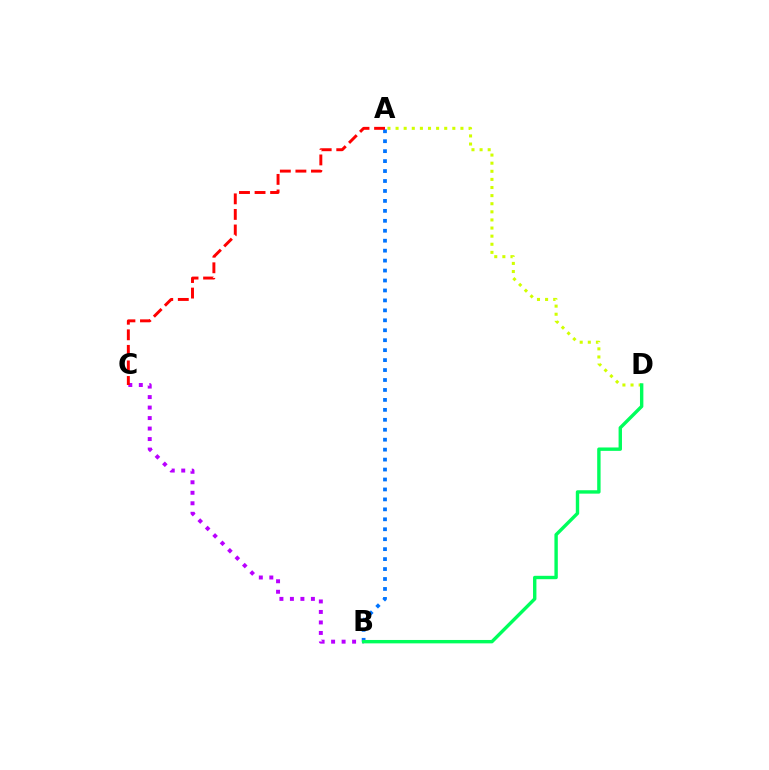{('A', 'B'): [{'color': '#0074ff', 'line_style': 'dotted', 'thickness': 2.7}], ('B', 'C'): [{'color': '#b900ff', 'line_style': 'dotted', 'thickness': 2.85}], ('A', 'D'): [{'color': '#d1ff00', 'line_style': 'dotted', 'thickness': 2.2}], ('A', 'C'): [{'color': '#ff0000', 'line_style': 'dashed', 'thickness': 2.11}], ('B', 'D'): [{'color': '#00ff5c', 'line_style': 'solid', 'thickness': 2.45}]}